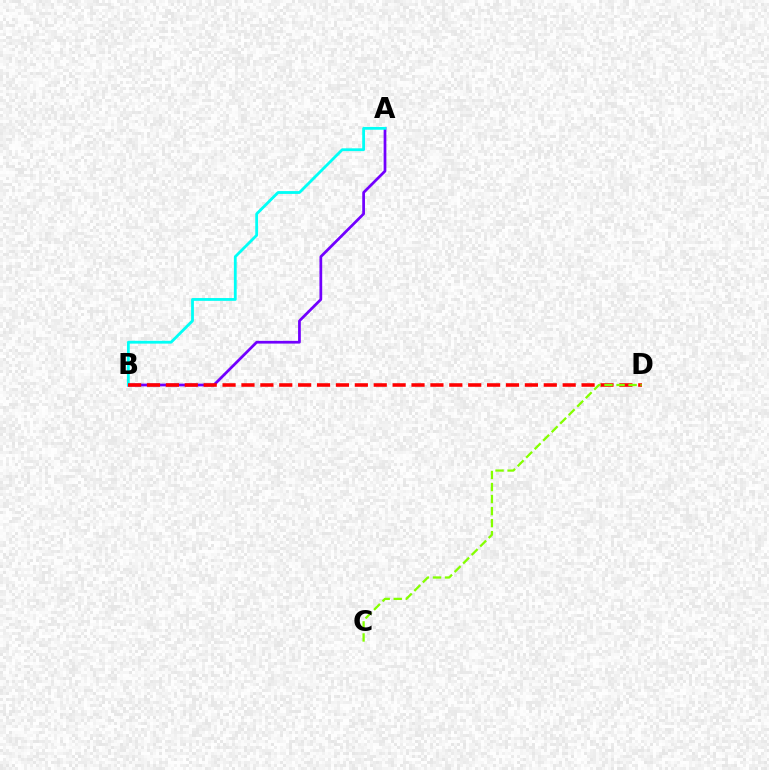{('A', 'B'): [{'color': '#7200ff', 'line_style': 'solid', 'thickness': 1.97}, {'color': '#00fff6', 'line_style': 'solid', 'thickness': 2.02}], ('B', 'D'): [{'color': '#ff0000', 'line_style': 'dashed', 'thickness': 2.57}], ('C', 'D'): [{'color': '#84ff00', 'line_style': 'dashed', 'thickness': 1.63}]}